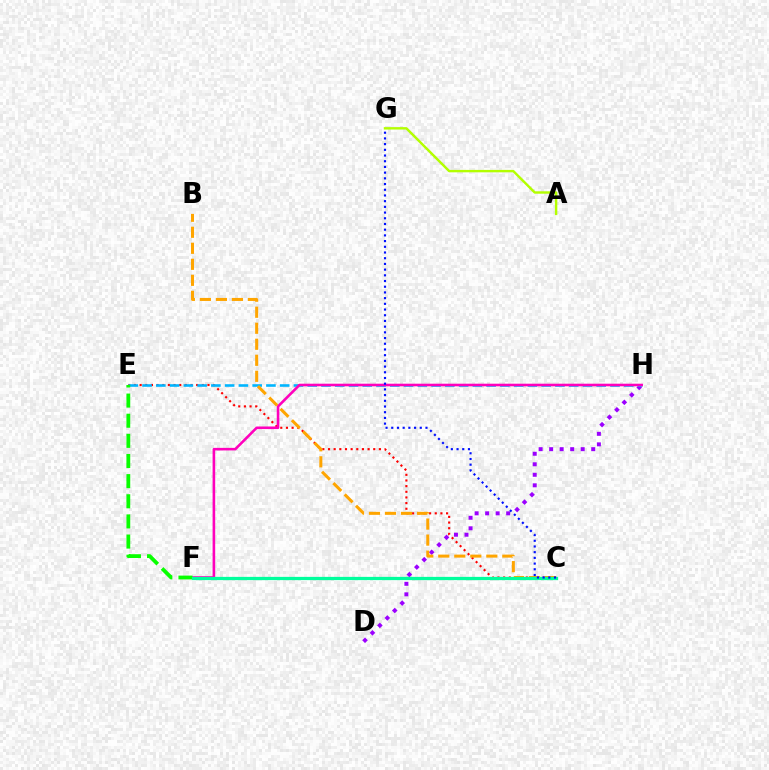{('D', 'H'): [{'color': '#9b00ff', 'line_style': 'dotted', 'thickness': 2.86}], ('C', 'E'): [{'color': '#ff0000', 'line_style': 'dotted', 'thickness': 1.54}], ('E', 'H'): [{'color': '#00b5ff', 'line_style': 'dashed', 'thickness': 1.87}], ('F', 'H'): [{'color': '#ff00bd', 'line_style': 'solid', 'thickness': 1.87}], ('B', 'C'): [{'color': '#ffa500', 'line_style': 'dashed', 'thickness': 2.18}], ('E', 'F'): [{'color': '#08ff00', 'line_style': 'dashed', 'thickness': 2.74}], ('A', 'G'): [{'color': '#b3ff00', 'line_style': 'solid', 'thickness': 1.74}], ('C', 'F'): [{'color': '#00ff9d', 'line_style': 'solid', 'thickness': 2.34}], ('C', 'G'): [{'color': '#0010ff', 'line_style': 'dotted', 'thickness': 1.55}]}